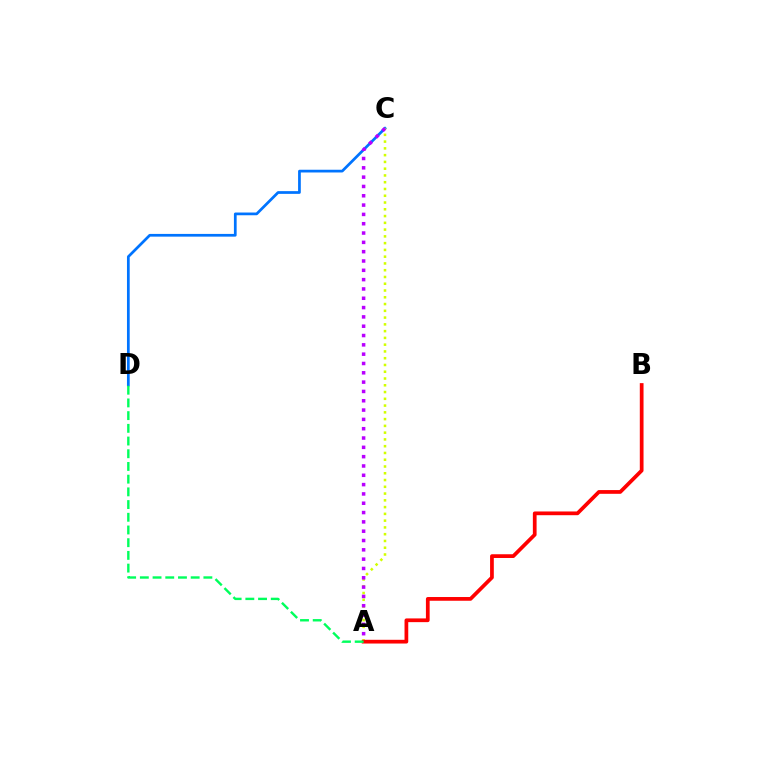{('C', 'D'): [{'color': '#0074ff', 'line_style': 'solid', 'thickness': 1.96}], ('A', 'C'): [{'color': '#d1ff00', 'line_style': 'dotted', 'thickness': 1.84}, {'color': '#b900ff', 'line_style': 'dotted', 'thickness': 2.53}], ('A', 'B'): [{'color': '#ff0000', 'line_style': 'solid', 'thickness': 2.69}], ('A', 'D'): [{'color': '#00ff5c', 'line_style': 'dashed', 'thickness': 1.73}]}